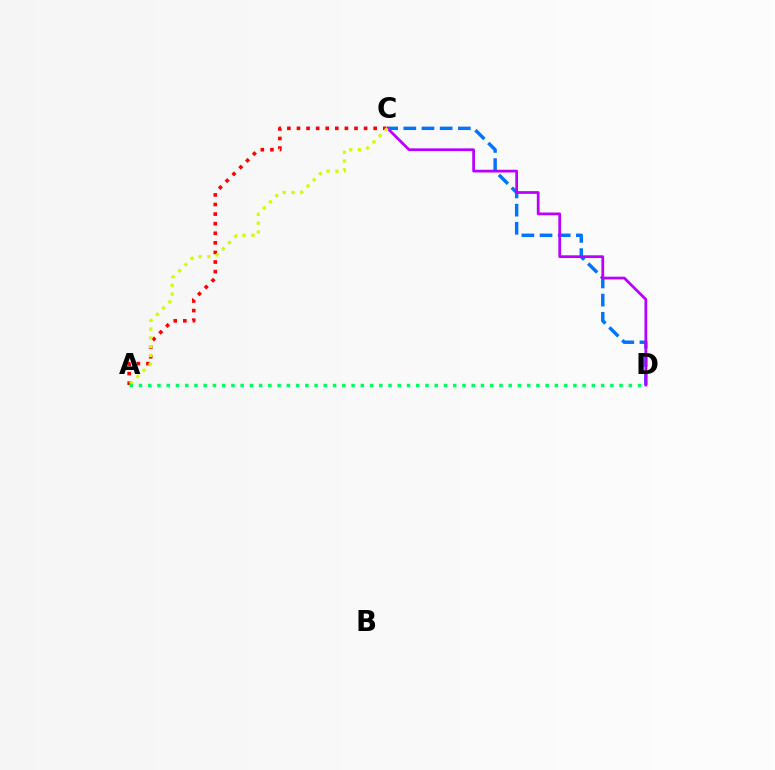{('C', 'D'): [{'color': '#0074ff', 'line_style': 'dashed', 'thickness': 2.47}, {'color': '#b900ff', 'line_style': 'solid', 'thickness': 1.98}], ('A', 'C'): [{'color': '#ff0000', 'line_style': 'dotted', 'thickness': 2.6}, {'color': '#d1ff00', 'line_style': 'dotted', 'thickness': 2.39}], ('A', 'D'): [{'color': '#00ff5c', 'line_style': 'dotted', 'thickness': 2.51}]}